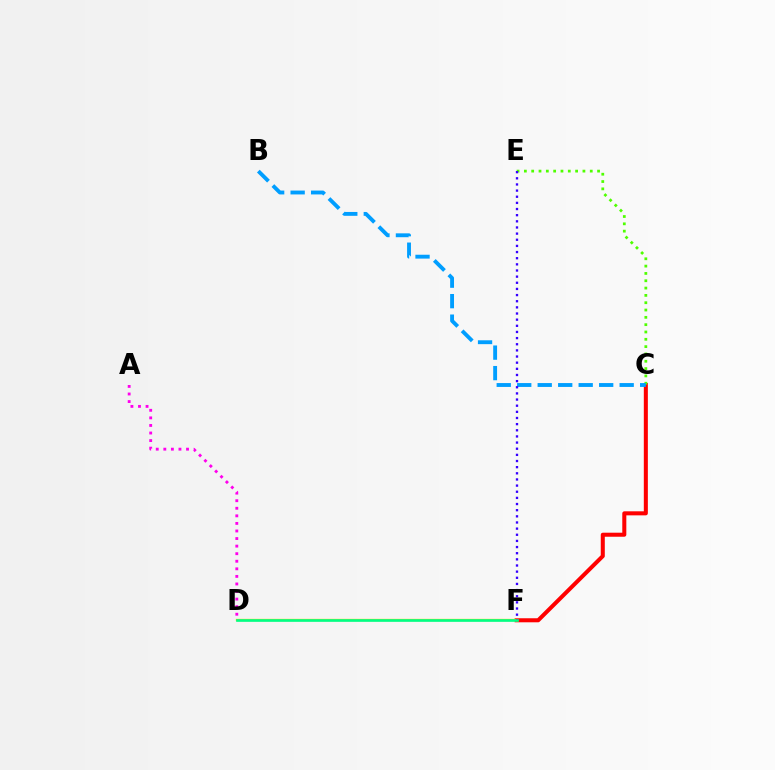{('A', 'D'): [{'color': '#ff00ed', 'line_style': 'dotted', 'thickness': 2.06}], ('C', 'F'): [{'color': '#ff0000', 'line_style': 'solid', 'thickness': 2.91}], ('C', 'E'): [{'color': '#4fff00', 'line_style': 'dotted', 'thickness': 1.99}], ('B', 'C'): [{'color': '#009eff', 'line_style': 'dashed', 'thickness': 2.78}], ('D', 'F'): [{'color': '#ffd500', 'line_style': 'solid', 'thickness': 1.67}, {'color': '#00ff86', 'line_style': 'solid', 'thickness': 1.91}], ('E', 'F'): [{'color': '#3700ff', 'line_style': 'dotted', 'thickness': 1.67}]}